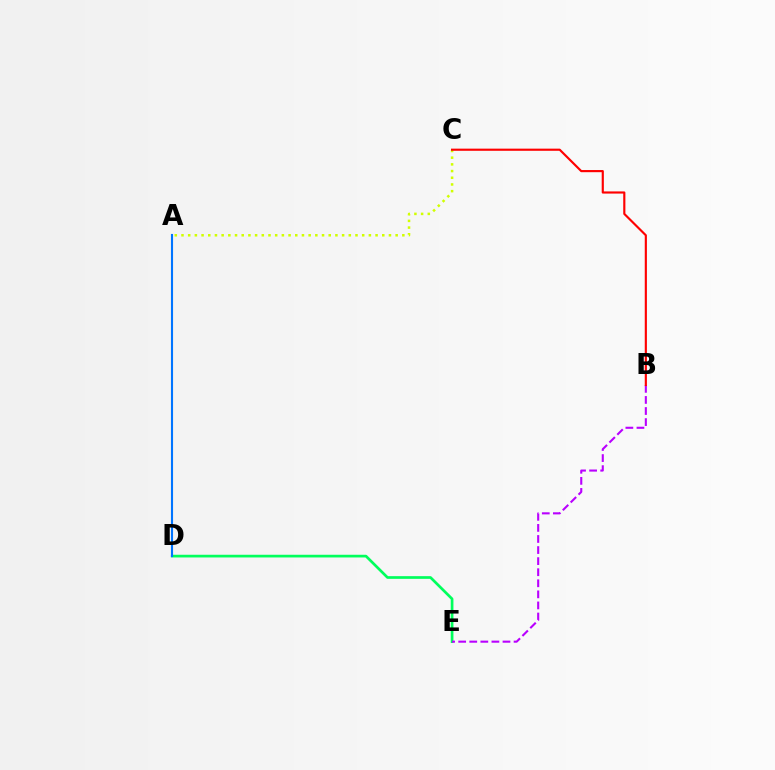{('D', 'E'): [{'color': '#00ff5c', 'line_style': 'solid', 'thickness': 1.94}], ('B', 'E'): [{'color': '#b900ff', 'line_style': 'dashed', 'thickness': 1.5}], ('A', 'C'): [{'color': '#d1ff00', 'line_style': 'dotted', 'thickness': 1.82}], ('B', 'C'): [{'color': '#ff0000', 'line_style': 'solid', 'thickness': 1.55}], ('A', 'D'): [{'color': '#0074ff', 'line_style': 'solid', 'thickness': 1.52}]}